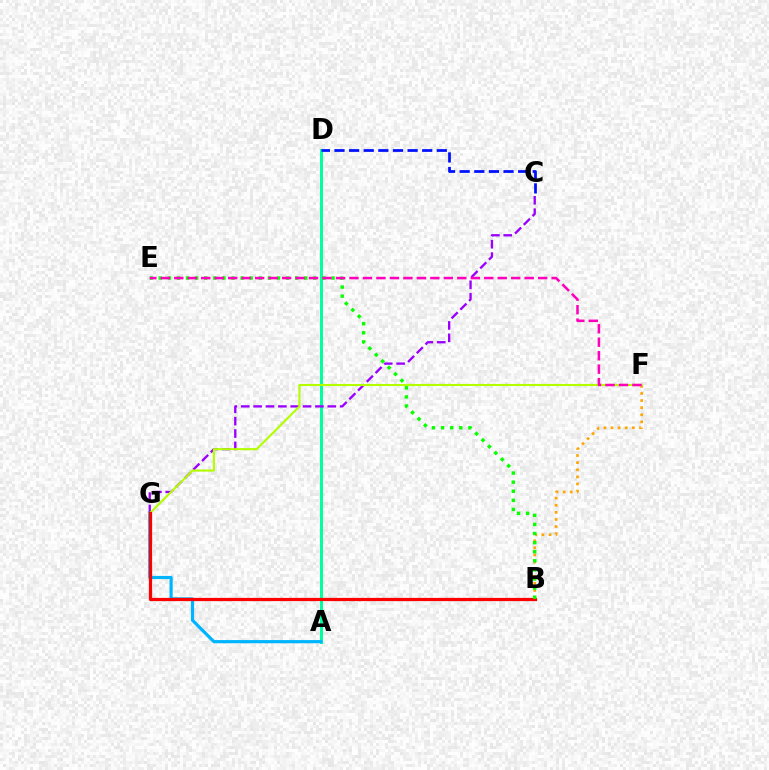{('A', 'D'): [{'color': '#00ff9d', 'line_style': 'solid', 'thickness': 2.13}], ('C', 'G'): [{'color': '#9b00ff', 'line_style': 'dashed', 'thickness': 1.68}], ('B', 'F'): [{'color': '#ffa500', 'line_style': 'dotted', 'thickness': 1.93}], ('A', 'G'): [{'color': '#00b5ff', 'line_style': 'solid', 'thickness': 2.28}], ('F', 'G'): [{'color': '#b3ff00', 'line_style': 'solid', 'thickness': 1.51}], ('B', 'G'): [{'color': '#ff0000', 'line_style': 'solid', 'thickness': 2.33}], ('C', 'D'): [{'color': '#0010ff', 'line_style': 'dashed', 'thickness': 1.99}], ('B', 'E'): [{'color': '#08ff00', 'line_style': 'dotted', 'thickness': 2.47}], ('E', 'F'): [{'color': '#ff00bd', 'line_style': 'dashed', 'thickness': 1.83}]}